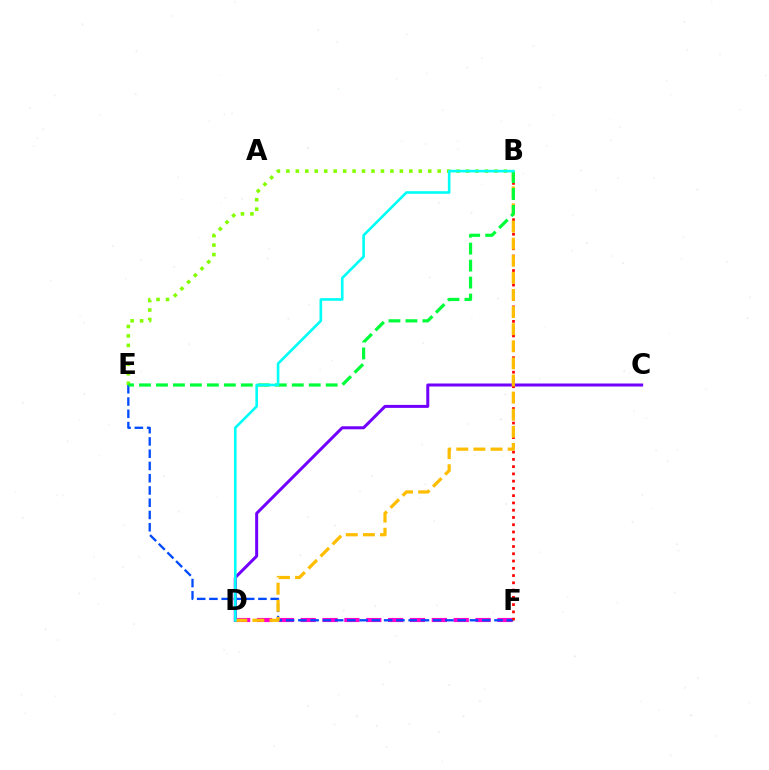{('D', 'F'): [{'color': '#ff00cf', 'line_style': 'dashed', 'thickness': 2.97}], ('E', 'F'): [{'color': '#004bff', 'line_style': 'dashed', 'thickness': 1.67}], ('B', 'E'): [{'color': '#84ff00', 'line_style': 'dotted', 'thickness': 2.57}, {'color': '#00ff39', 'line_style': 'dashed', 'thickness': 2.31}], ('C', 'D'): [{'color': '#7200ff', 'line_style': 'solid', 'thickness': 2.16}], ('B', 'F'): [{'color': '#ff0000', 'line_style': 'dotted', 'thickness': 1.97}], ('B', 'D'): [{'color': '#ffbd00', 'line_style': 'dashed', 'thickness': 2.32}, {'color': '#00fff6', 'line_style': 'solid', 'thickness': 1.89}]}